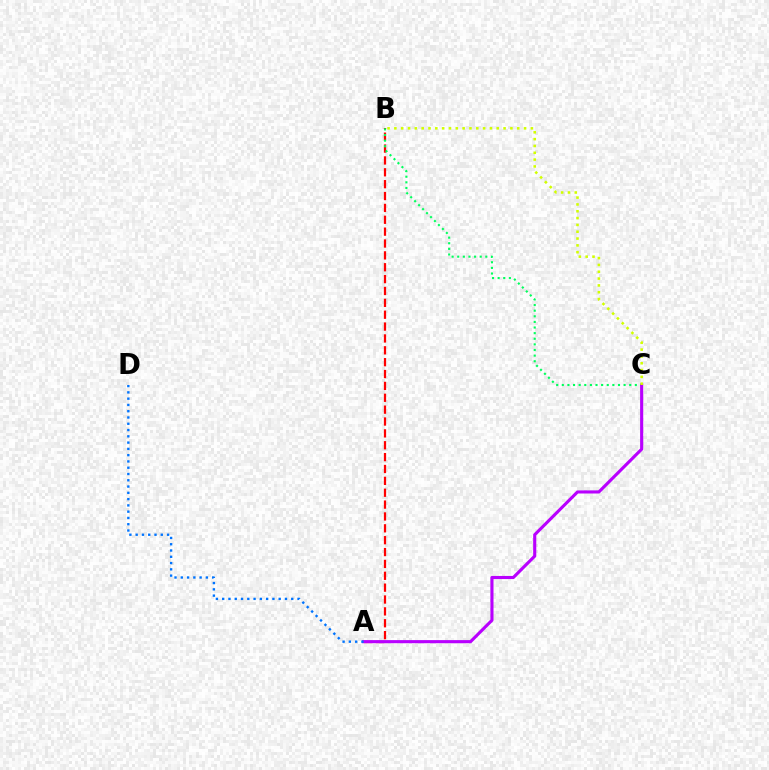{('A', 'B'): [{'color': '#ff0000', 'line_style': 'dashed', 'thickness': 1.61}], ('B', 'C'): [{'color': '#00ff5c', 'line_style': 'dotted', 'thickness': 1.53}, {'color': '#d1ff00', 'line_style': 'dotted', 'thickness': 1.85}], ('A', 'C'): [{'color': '#b900ff', 'line_style': 'solid', 'thickness': 2.24}], ('A', 'D'): [{'color': '#0074ff', 'line_style': 'dotted', 'thickness': 1.71}]}